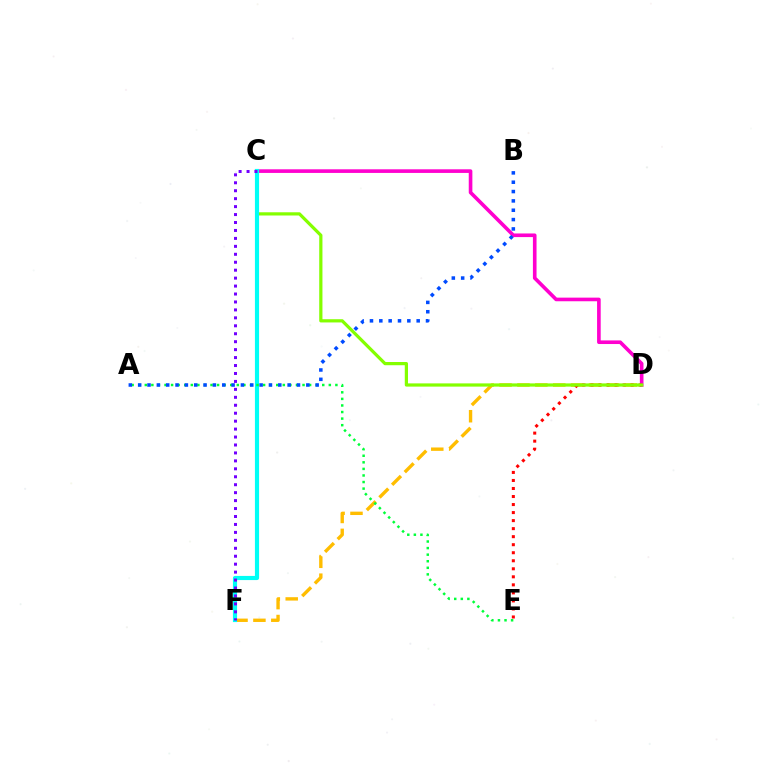{('C', 'D'): [{'color': '#ff00cf', 'line_style': 'solid', 'thickness': 2.61}, {'color': '#84ff00', 'line_style': 'solid', 'thickness': 2.32}], ('D', 'F'): [{'color': '#ffbd00', 'line_style': 'dashed', 'thickness': 2.43}], ('D', 'E'): [{'color': '#ff0000', 'line_style': 'dotted', 'thickness': 2.18}], ('C', 'F'): [{'color': '#00fff6', 'line_style': 'solid', 'thickness': 2.99}, {'color': '#7200ff', 'line_style': 'dotted', 'thickness': 2.16}], ('A', 'E'): [{'color': '#00ff39', 'line_style': 'dotted', 'thickness': 1.79}], ('A', 'B'): [{'color': '#004bff', 'line_style': 'dotted', 'thickness': 2.54}]}